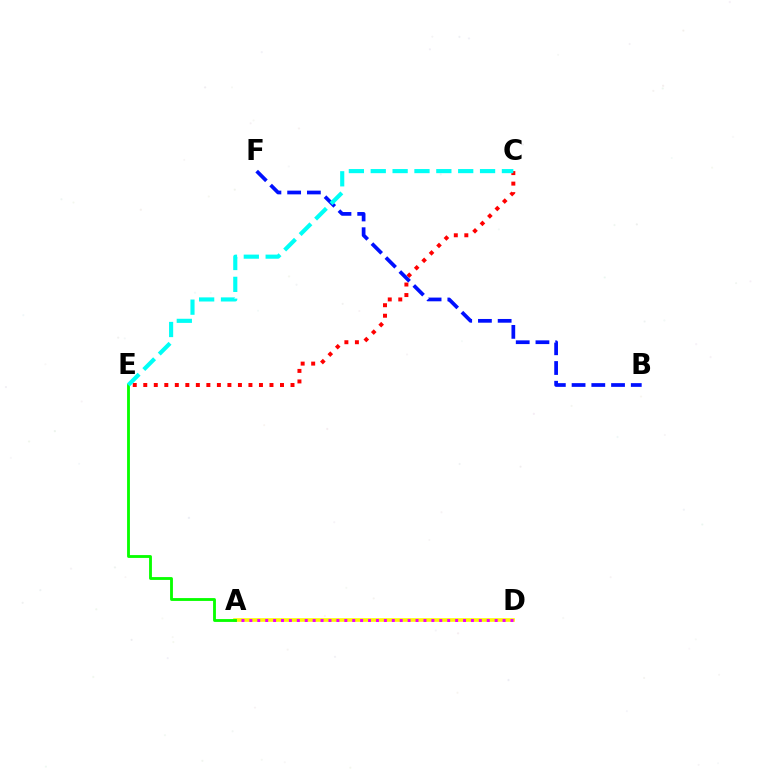{('A', 'D'): [{'color': '#fcf500', 'line_style': 'solid', 'thickness': 2.6}, {'color': '#ee00ff', 'line_style': 'dotted', 'thickness': 2.15}], ('A', 'E'): [{'color': '#08ff00', 'line_style': 'solid', 'thickness': 2.05}], ('C', 'E'): [{'color': '#ff0000', 'line_style': 'dotted', 'thickness': 2.86}, {'color': '#00fff6', 'line_style': 'dashed', 'thickness': 2.97}], ('B', 'F'): [{'color': '#0010ff', 'line_style': 'dashed', 'thickness': 2.68}]}